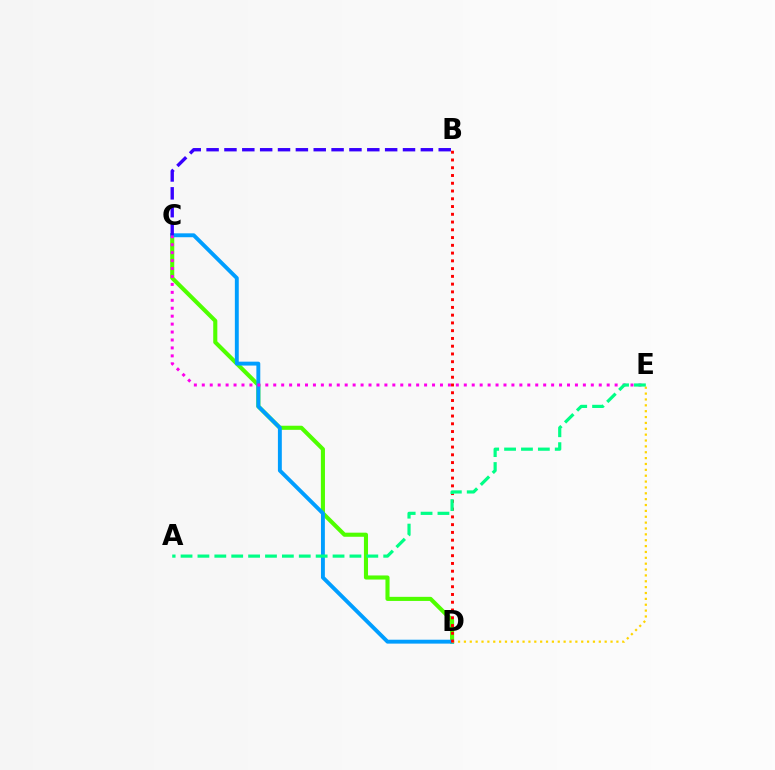{('C', 'D'): [{'color': '#4fff00', 'line_style': 'solid', 'thickness': 2.95}, {'color': '#009eff', 'line_style': 'solid', 'thickness': 2.81}], ('C', 'E'): [{'color': '#ff00ed', 'line_style': 'dotted', 'thickness': 2.16}], ('D', 'E'): [{'color': '#ffd500', 'line_style': 'dotted', 'thickness': 1.59}], ('B', 'C'): [{'color': '#3700ff', 'line_style': 'dashed', 'thickness': 2.43}], ('B', 'D'): [{'color': '#ff0000', 'line_style': 'dotted', 'thickness': 2.11}], ('A', 'E'): [{'color': '#00ff86', 'line_style': 'dashed', 'thickness': 2.29}]}